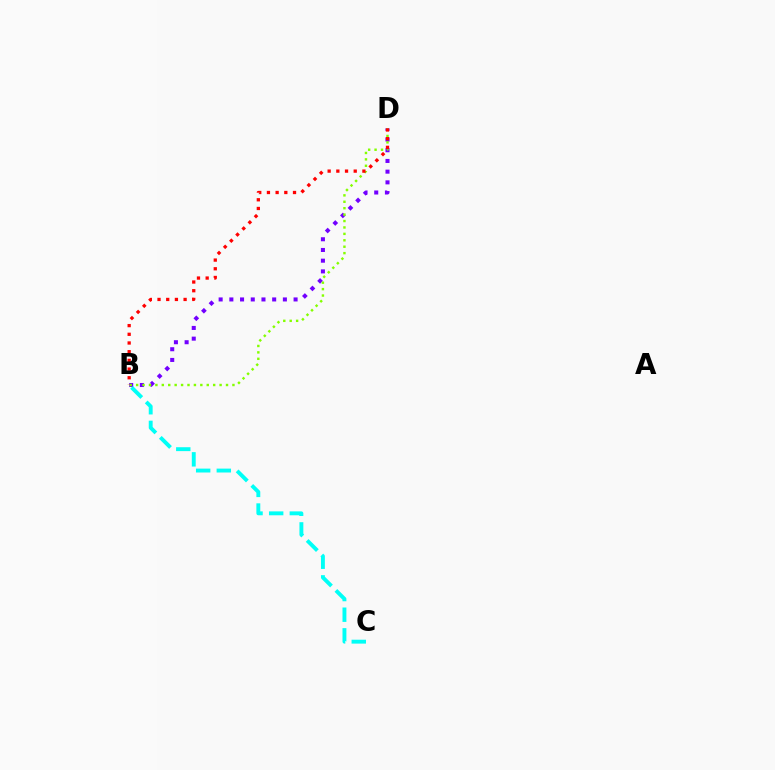{('B', 'D'): [{'color': '#7200ff', 'line_style': 'dotted', 'thickness': 2.91}, {'color': '#84ff00', 'line_style': 'dotted', 'thickness': 1.74}, {'color': '#ff0000', 'line_style': 'dotted', 'thickness': 2.36}], ('B', 'C'): [{'color': '#00fff6', 'line_style': 'dashed', 'thickness': 2.8}]}